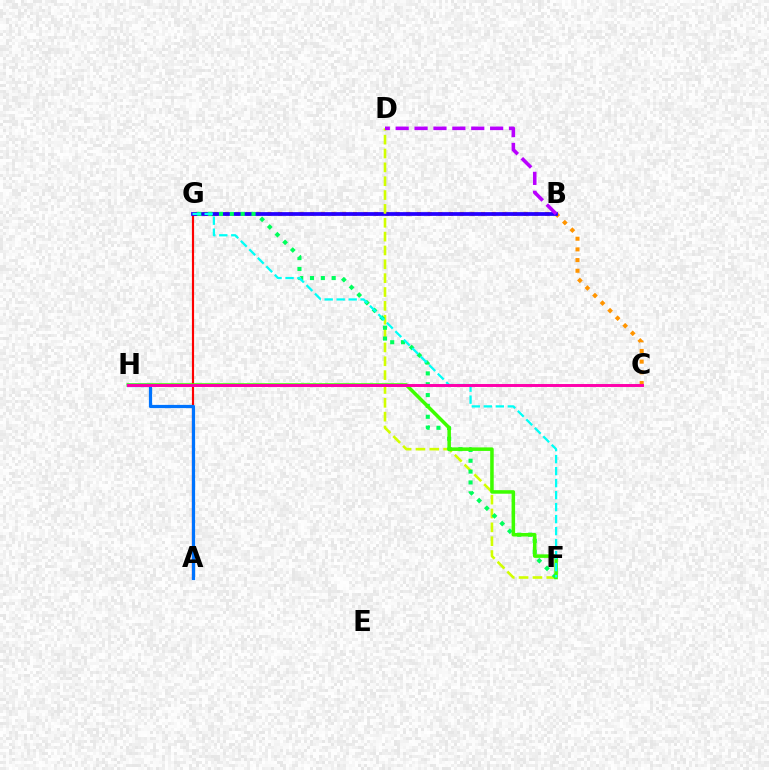{('C', 'G'): [{'color': '#ff9400', 'line_style': 'dotted', 'thickness': 2.9}], ('A', 'G'): [{'color': '#ff0000', 'line_style': 'solid', 'thickness': 1.56}], ('B', 'G'): [{'color': '#2500ff', 'line_style': 'solid', 'thickness': 2.7}], ('D', 'F'): [{'color': '#d1ff00', 'line_style': 'dashed', 'thickness': 1.88}], ('F', 'G'): [{'color': '#00ff5c', 'line_style': 'dotted', 'thickness': 2.95}, {'color': '#00fff6', 'line_style': 'dashed', 'thickness': 1.63}], ('F', 'H'): [{'color': '#3dff00', 'line_style': 'solid', 'thickness': 2.54}], ('B', 'D'): [{'color': '#b900ff', 'line_style': 'dashed', 'thickness': 2.57}], ('A', 'H'): [{'color': '#0074ff', 'line_style': 'solid', 'thickness': 2.32}], ('C', 'H'): [{'color': '#ff00ac', 'line_style': 'solid', 'thickness': 2.12}]}